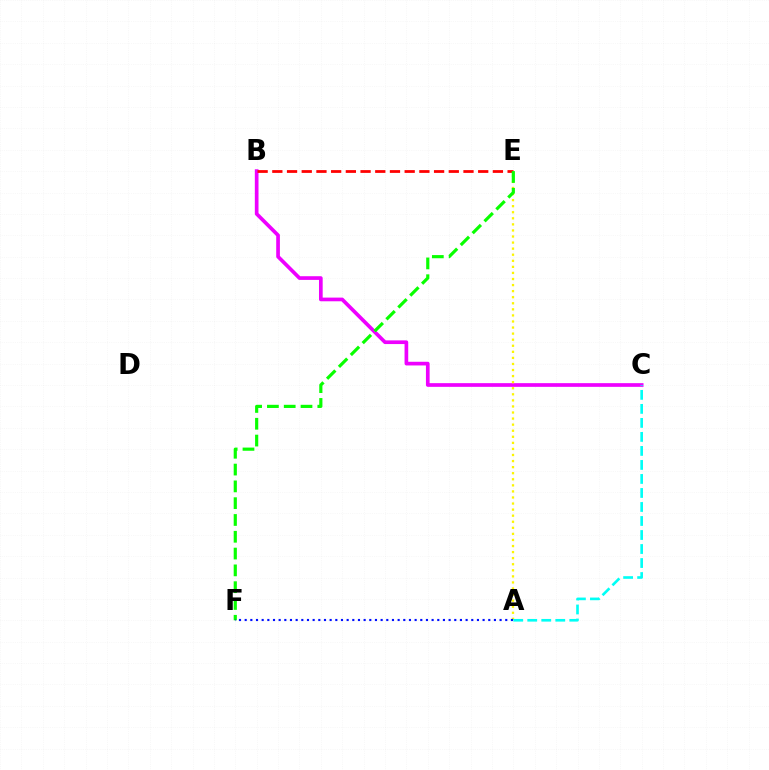{('B', 'C'): [{'color': '#ee00ff', 'line_style': 'solid', 'thickness': 2.65}], ('A', 'E'): [{'color': '#fcf500', 'line_style': 'dotted', 'thickness': 1.65}], ('B', 'E'): [{'color': '#ff0000', 'line_style': 'dashed', 'thickness': 2.0}], ('E', 'F'): [{'color': '#08ff00', 'line_style': 'dashed', 'thickness': 2.28}], ('A', 'C'): [{'color': '#00fff6', 'line_style': 'dashed', 'thickness': 1.9}], ('A', 'F'): [{'color': '#0010ff', 'line_style': 'dotted', 'thickness': 1.54}]}